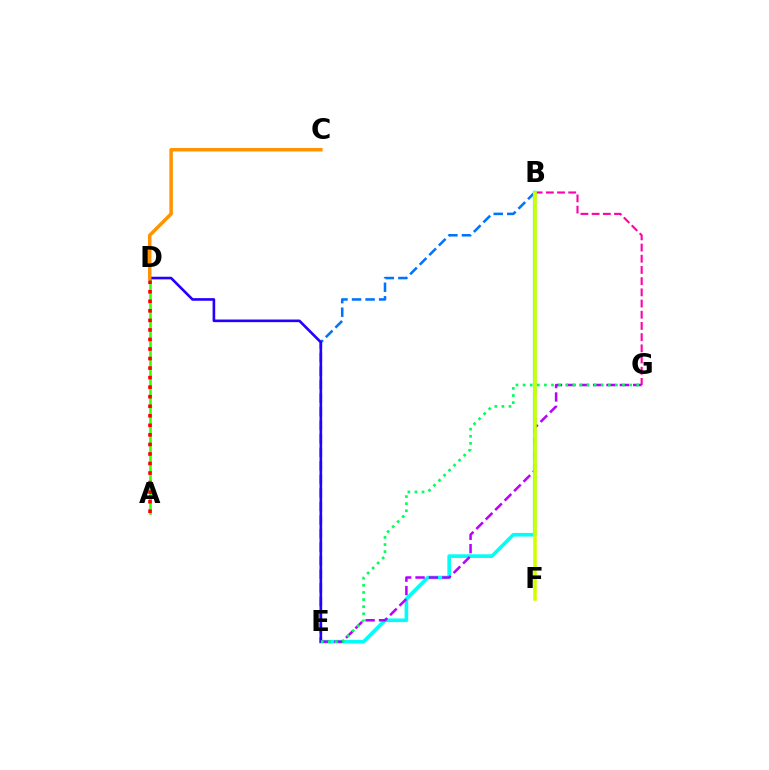{('A', 'D'): [{'color': '#3dff00', 'line_style': 'solid', 'thickness': 1.9}, {'color': '#ff0000', 'line_style': 'dotted', 'thickness': 2.59}], ('B', 'G'): [{'color': '#ff00ac', 'line_style': 'dashed', 'thickness': 1.52}], ('B', 'E'): [{'color': '#0074ff', 'line_style': 'dashed', 'thickness': 1.84}, {'color': '#00fff6', 'line_style': 'solid', 'thickness': 2.61}], ('D', 'E'): [{'color': '#2500ff', 'line_style': 'solid', 'thickness': 1.89}], ('E', 'G'): [{'color': '#b900ff', 'line_style': 'dashed', 'thickness': 1.82}, {'color': '#00ff5c', 'line_style': 'dotted', 'thickness': 1.93}], ('C', 'D'): [{'color': '#ff9400', 'line_style': 'solid', 'thickness': 2.52}], ('B', 'F'): [{'color': '#d1ff00', 'line_style': 'solid', 'thickness': 2.56}]}